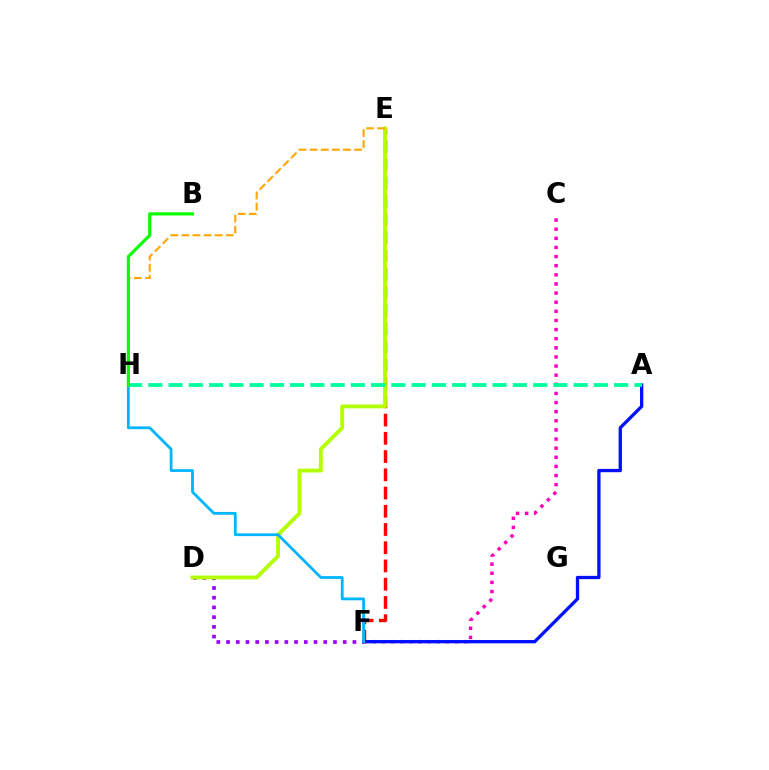{('C', 'F'): [{'color': '#ff00bd', 'line_style': 'dotted', 'thickness': 2.48}], ('E', 'F'): [{'color': '#ff0000', 'line_style': 'dashed', 'thickness': 2.48}], ('D', 'F'): [{'color': '#9b00ff', 'line_style': 'dotted', 'thickness': 2.64}], ('D', 'E'): [{'color': '#b3ff00', 'line_style': 'solid', 'thickness': 2.78}], ('A', 'F'): [{'color': '#0010ff', 'line_style': 'solid', 'thickness': 2.38}], ('A', 'H'): [{'color': '#00ff9d', 'line_style': 'dashed', 'thickness': 2.75}], ('E', 'H'): [{'color': '#ffa500', 'line_style': 'dashed', 'thickness': 1.51}], ('F', 'H'): [{'color': '#00b5ff', 'line_style': 'solid', 'thickness': 2.01}], ('B', 'H'): [{'color': '#08ff00', 'line_style': 'solid', 'thickness': 2.26}]}